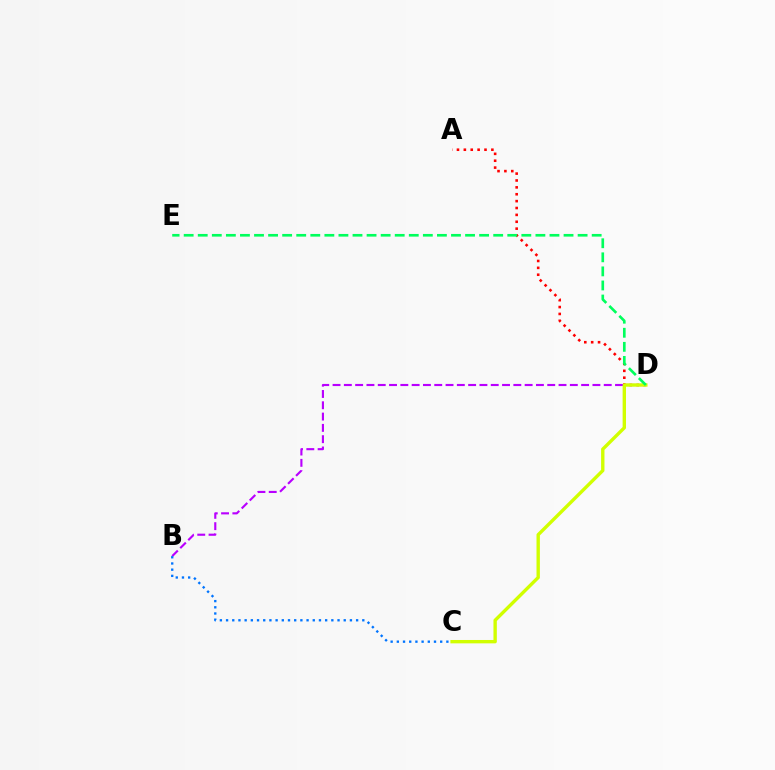{('A', 'D'): [{'color': '#ff0000', 'line_style': 'dotted', 'thickness': 1.87}], ('B', 'D'): [{'color': '#b900ff', 'line_style': 'dashed', 'thickness': 1.53}], ('C', 'D'): [{'color': '#d1ff00', 'line_style': 'solid', 'thickness': 2.43}], ('B', 'C'): [{'color': '#0074ff', 'line_style': 'dotted', 'thickness': 1.68}], ('D', 'E'): [{'color': '#00ff5c', 'line_style': 'dashed', 'thickness': 1.91}]}